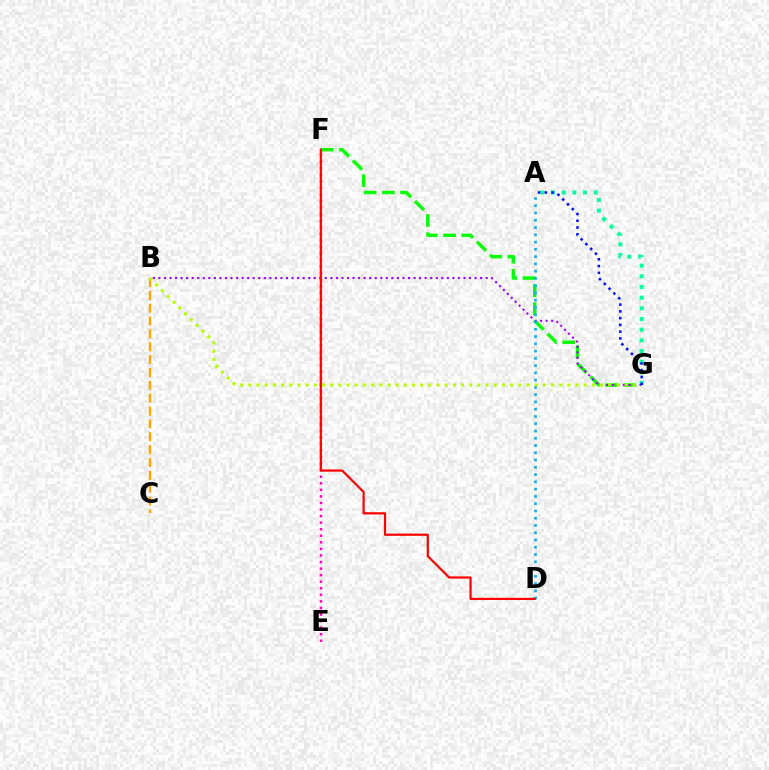{('A', 'G'): [{'color': '#00ff9d', 'line_style': 'dotted', 'thickness': 2.9}, {'color': '#0010ff', 'line_style': 'dotted', 'thickness': 1.84}], ('F', 'G'): [{'color': '#08ff00', 'line_style': 'dashed', 'thickness': 2.48}], ('B', 'C'): [{'color': '#ffa500', 'line_style': 'dashed', 'thickness': 1.75}], ('B', 'G'): [{'color': '#9b00ff', 'line_style': 'dotted', 'thickness': 1.51}, {'color': '#b3ff00', 'line_style': 'dotted', 'thickness': 2.22}], ('E', 'F'): [{'color': '#ff00bd', 'line_style': 'dotted', 'thickness': 1.78}], ('A', 'D'): [{'color': '#00b5ff', 'line_style': 'dotted', 'thickness': 1.97}], ('D', 'F'): [{'color': '#ff0000', 'line_style': 'solid', 'thickness': 1.59}]}